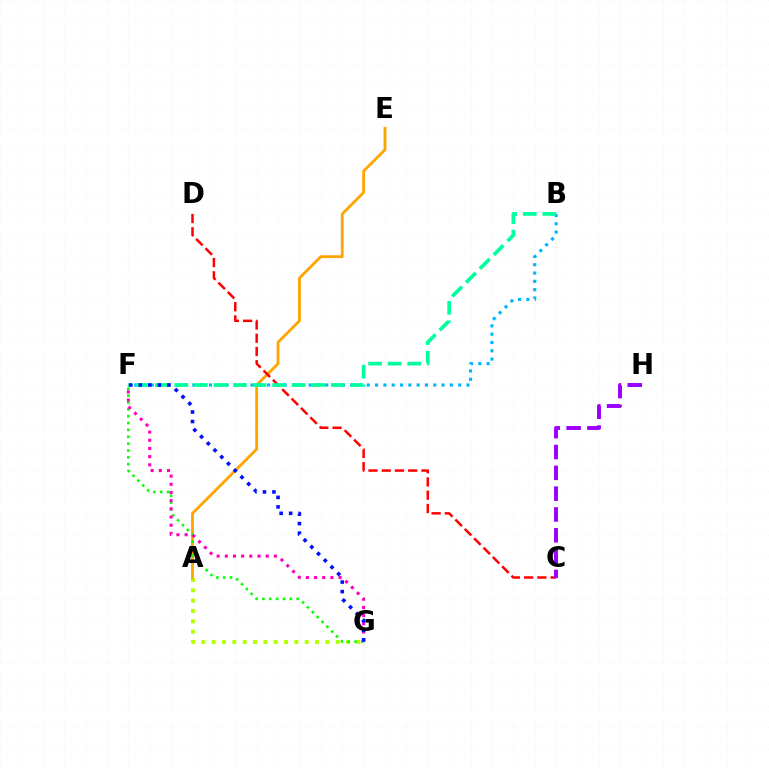{('A', 'G'): [{'color': '#b3ff00', 'line_style': 'dotted', 'thickness': 2.81}], ('A', 'E'): [{'color': '#ffa500', 'line_style': 'solid', 'thickness': 2.04}], ('B', 'F'): [{'color': '#00b5ff', 'line_style': 'dotted', 'thickness': 2.26}, {'color': '#00ff9d', 'line_style': 'dashed', 'thickness': 2.66}], ('C', 'D'): [{'color': '#ff0000', 'line_style': 'dashed', 'thickness': 1.8}], ('F', 'G'): [{'color': '#08ff00', 'line_style': 'dotted', 'thickness': 1.86}, {'color': '#ff00bd', 'line_style': 'dotted', 'thickness': 2.22}, {'color': '#0010ff', 'line_style': 'dotted', 'thickness': 2.59}], ('C', 'H'): [{'color': '#9b00ff', 'line_style': 'dashed', 'thickness': 2.83}]}